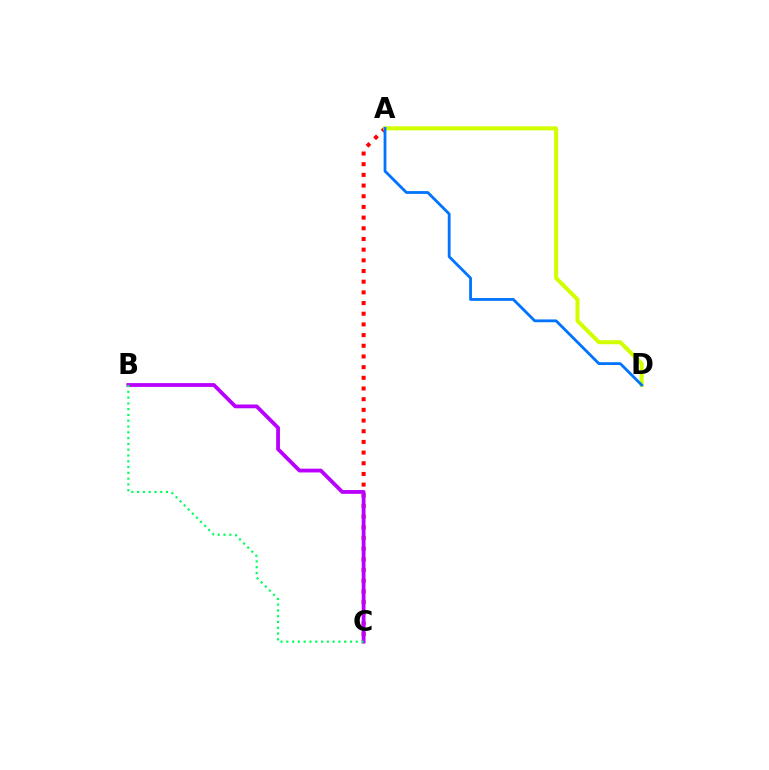{('A', 'C'): [{'color': '#ff0000', 'line_style': 'dotted', 'thickness': 2.9}], ('A', 'D'): [{'color': '#d1ff00', 'line_style': 'solid', 'thickness': 2.9}, {'color': '#0074ff', 'line_style': 'solid', 'thickness': 2.02}], ('B', 'C'): [{'color': '#b900ff', 'line_style': 'solid', 'thickness': 2.73}, {'color': '#00ff5c', 'line_style': 'dotted', 'thickness': 1.57}]}